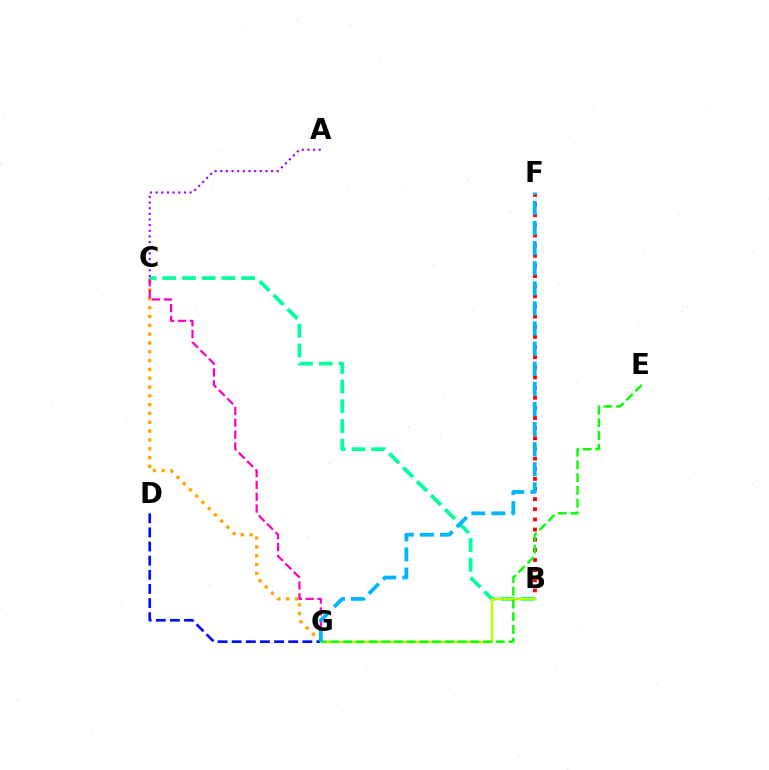{('C', 'G'): [{'color': '#ffa500', 'line_style': 'dotted', 'thickness': 2.4}, {'color': '#ff00bd', 'line_style': 'dashed', 'thickness': 1.61}], ('D', 'G'): [{'color': '#0010ff', 'line_style': 'dashed', 'thickness': 1.92}], ('B', 'F'): [{'color': '#ff0000', 'line_style': 'dotted', 'thickness': 2.76}], ('B', 'C'): [{'color': '#00ff9d', 'line_style': 'dashed', 'thickness': 2.68}], ('A', 'C'): [{'color': '#9b00ff', 'line_style': 'dotted', 'thickness': 1.54}], ('B', 'G'): [{'color': '#b3ff00', 'line_style': 'solid', 'thickness': 1.72}], ('E', 'G'): [{'color': '#08ff00', 'line_style': 'dashed', 'thickness': 1.73}], ('F', 'G'): [{'color': '#00b5ff', 'line_style': 'dashed', 'thickness': 2.73}]}